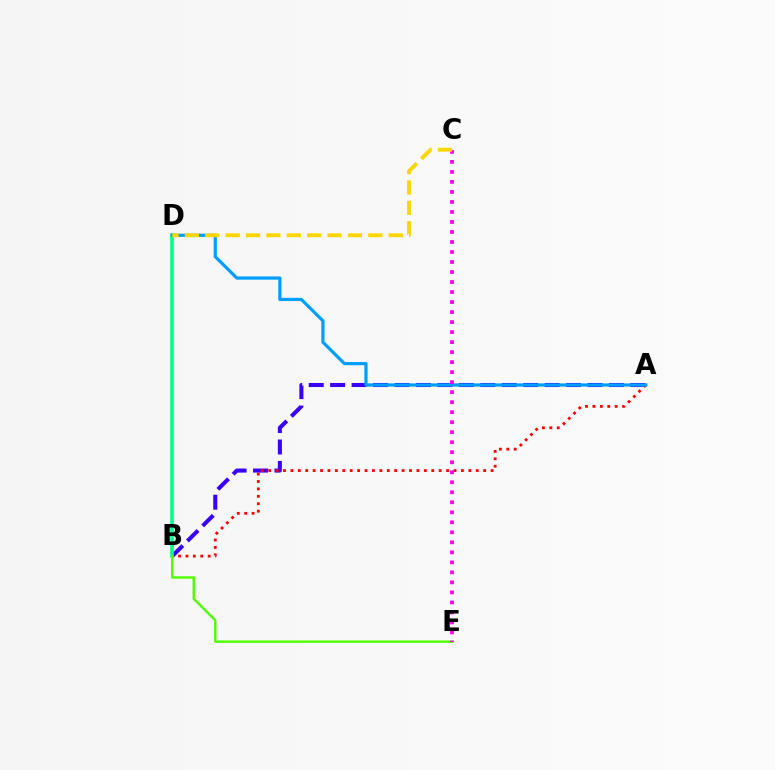{('A', 'B'): [{'color': '#3700ff', 'line_style': 'dashed', 'thickness': 2.91}, {'color': '#ff0000', 'line_style': 'dotted', 'thickness': 2.01}], ('B', 'D'): [{'color': '#00ff86', 'line_style': 'solid', 'thickness': 2.58}], ('B', 'E'): [{'color': '#4fff00', 'line_style': 'solid', 'thickness': 1.73}], ('A', 'D'): [{'color': '#009eff', 'line_style': 'solid', 'thickness': 2.31}], ('C', 'E'): [{'color': '#ff00ed', 'line_style': 'dotted', 'thickness': 2.72}], ('C', 'D'): [{'color': '#ffd500', 'line_style': 'dashed', 'thickness': 2.77}]}